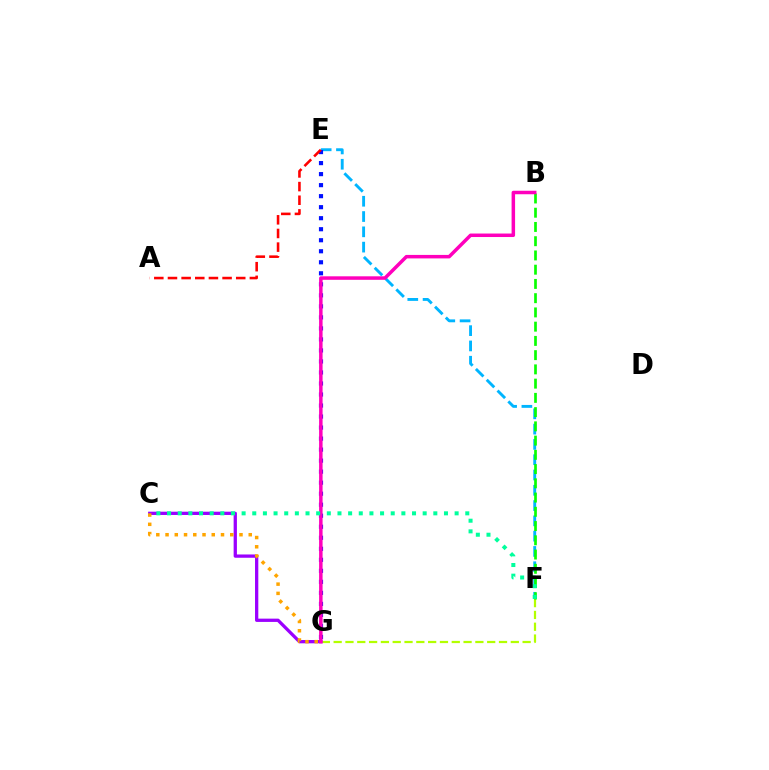{('E', 'F'): [{'color': '#00b5ff', 'line_style': 'dashed', 'thickness': 2.08}], ('F', 'G'): [{'color': '#b3ff00', 'line_style': 'dashed', 'thickness': 1.6}], ('C', 'G'): [{'color': '#9b00ff', 'line_style': 'solid', 'thickness': 2.36}, {'color': '#ffa500', 'line_style': 'dotted', 'thickness': 2.51}], ('E', 'G'): [{'color': '#0010ff', 'line_style': 'dotted', 'thickness': 2.99}], ('B', 'F'): [{'color': '#08ff00', 'line_style': 'dashed', 'thickness': 1.93}], ('B', 'G'): [{'color': '#ff00bd', 'line_style': 'solid', 'thickness': 2.52}], ('C', 'F'): [{'color': '#00ff9d', 'line_style': 'dotted', 'thickness': 2.89}], ('A', 'E'): [{'color': '#ff0000', 'line_style': 'dashed', 'thickness': 1.85}]}